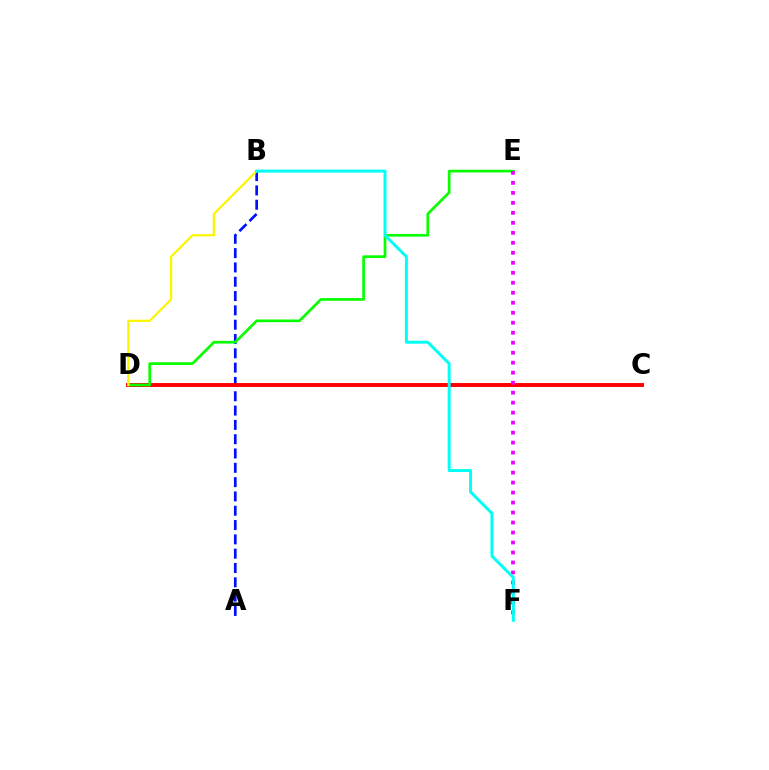{('A', 'B'): [{'color': '#0010ff', 'line_style': 'dashed', 'thickness': 1.94}], ('C', 'D'): [{'color': '#ff0000', 'line_style': 'solid', 'thickness': 2.82}], ('D', 'E'): [{'color': '#08ff00', 'line_style': 'solid', 'thickness': 1.94}], ('E', 'F'): [{'color': '#ee00ff', 'line_style': 'dotted', 'thickness': 2.71}], ('B', 'D'): [{'color': '#fcf500', 'line_style': 'solid', 'thickness': 1.61}], ('B', 'F'): [{'color': '#00fff6', 'line_style': 'solid', 'thickness': 2.13}]}